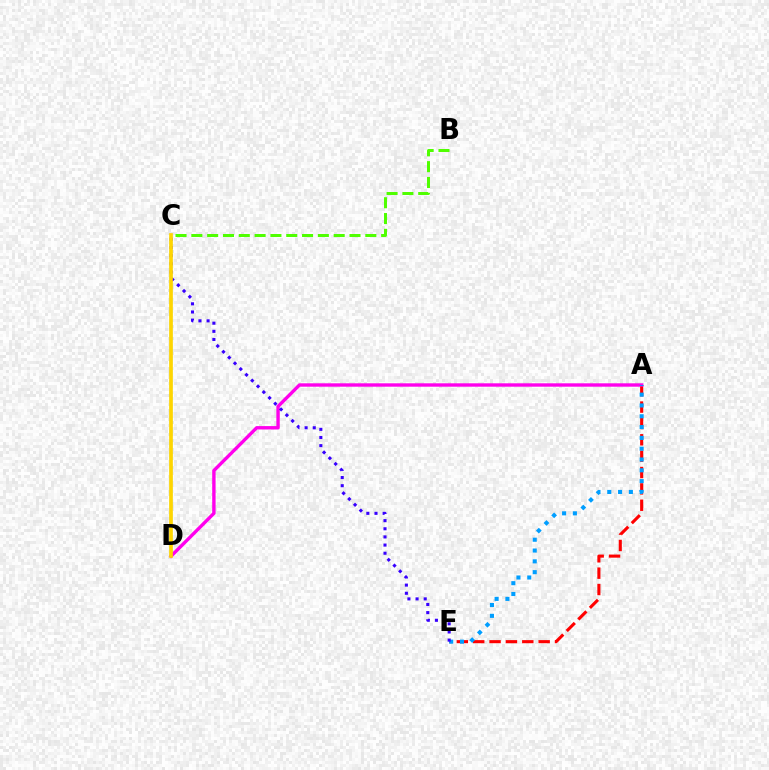{('A', 'E'): [{'color': '#ff0000', 'line_style': 'dashed', 'thickness': 2.22}, {'color': '#009eff', 'line_style': 'dotted', 'thickness': 2.94}], ('C', 'D'): [{'color': '#00ff86', 'line_style': 'dashed', 'thickness': 1.62}, {'color': '#ffd500', 'line_style': 'solid', 'thickness': 2.65}], ('B', 'C'): [{'color': '#4fff00', 'line_style': 'dashed', 'thickness': 2.15}], ('A', 'D'): [{'color': '#ff00ed', 'line_style': 'solid', 'thickness': 2.43}], ('C', 'E'): [{'color': '#3700ff', 'line_style': 'dotted', 'thickness': 2.21}]}